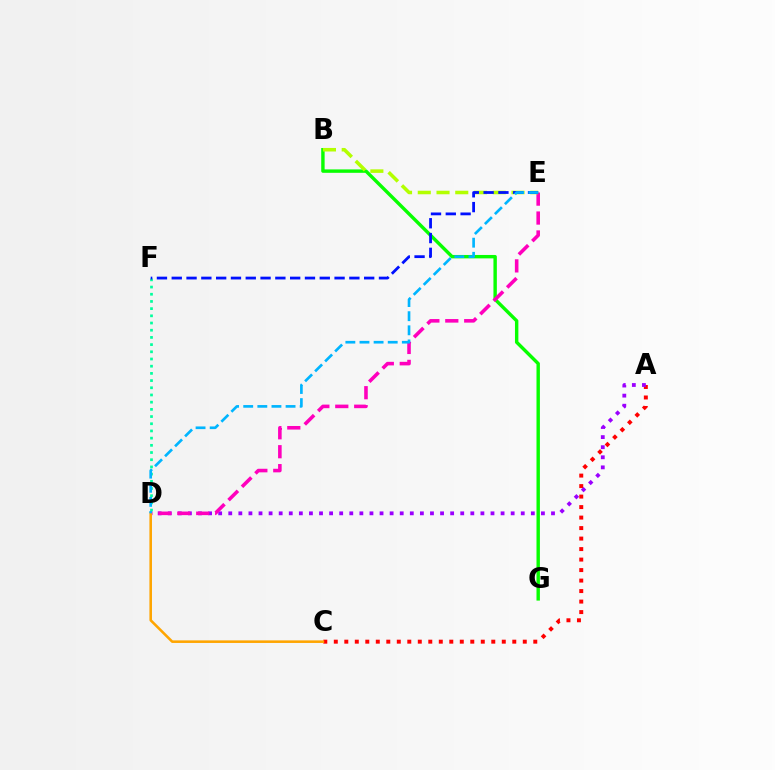{('A', 'C'): [{'color': '#ff0000', 'line_style': 'dotted', 'thickness': 2.85}], ('A', 'D'): [{'color': '#9b00ff', 'line_style': 'dotted', 'thickness': 2.74}], ('B', 'G'): [{'color': '#08ff00', 'line_style': 'solid', 'thickness': 2.45}], ('D', 'E'): [{'color': '#ff00bd', 'line_style': 'dashed', 'thickness': 2.57}, {'color': '#00b5ff', 'line_style': 'dashed', 'thickness': 1.92}], ('B', 'E'): [{'color': '#b3ff00', 'line_style': 'dashed', 'thickness': 2.55}], ('D', 'F'): [{'color': '#00ff9d', 'line_style': 'dotted', 'thickness': 1.95}], ('E', 'F'): [{'color': '#0010ff', 'line_style': 'dashed', 'thickness': 2.01}], ('C', 'D'): [{'color': '#ffa500', 'line_style': 'solid', 'thickness': 1.85}]}